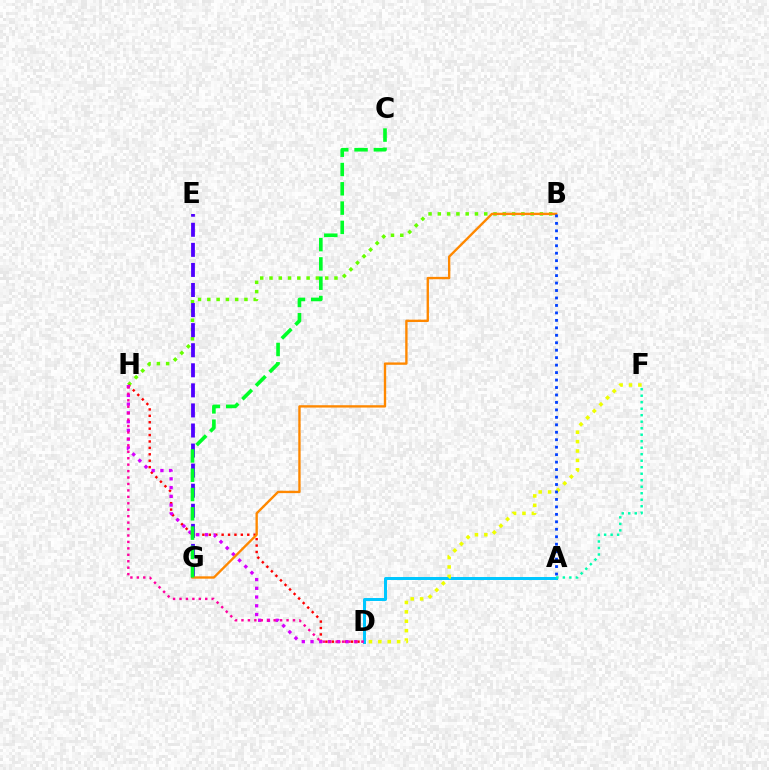{('B', 'H'): [{'color': '#66ff00', 'line_style': 'dotted', 'thickness': 2.52}], ('E', 'G'): [{'color': '#4f00ff', 'line_style': 'dashed', 'thickness': 2.73}], ('D', 'H'): [{'color': '#ff0000', 'line_style': 'dotted', 'thickness': 1.74}, {'color': '#d600ff', 'line_style': 'dotted', 'thickness': 2.38}, {'color': '#ff00a0', 'line_style': 'dotted', 'thickness': 1.75}], ('A', 'D'): [{'color': '#00c7ff', 'line_style': 'solid', 'thickness': 2.16}], ('D', 'F'): [{'color': '#eeff00', 'line_style': 'dotted', 'thickness': 2.55}], ('B', 'G'): [{'color': '#ff8800', 'line_style': 'solid', 'thickness': 1.7}], ('C', 'G'): [{'color': '#00ff27', 'line_style': 'dashed', 'thickness': 2.62}], ('A', 'B'): [{'color': '#003fff', 'line_style': 'dotted', 'thickness': 2.03}], ('A', 'F'): [{'color': '#00ffaf', 'line_style': 'dotted', 'thickness': 1.77}]}